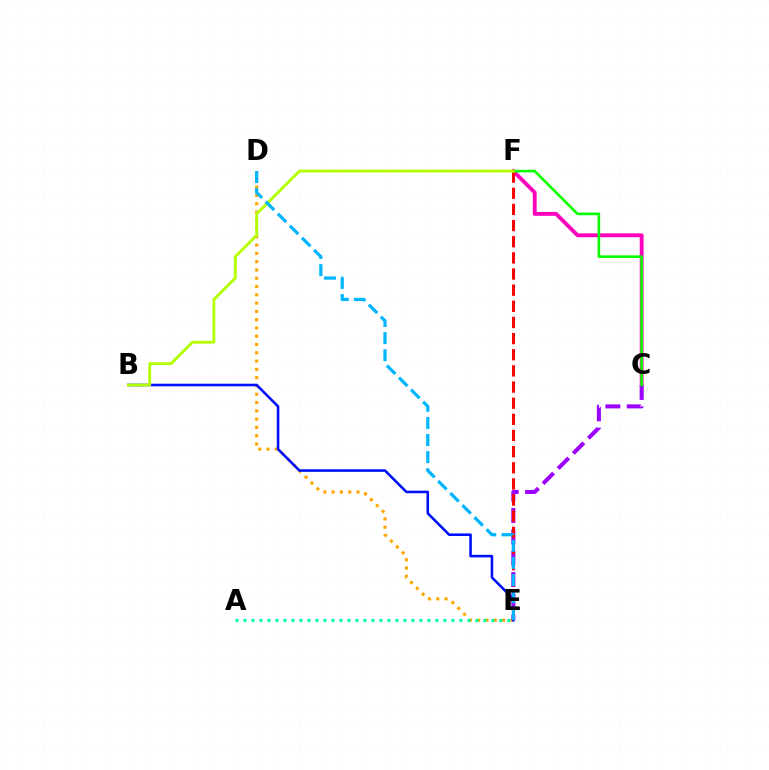{('D', 'E'): [{'color': '#ffa500', 'line_style': 'dotted', 'thickness': 2.25}, {'color': '#00b5ff', 'line_style': 'dashed', 'thickness': 2.32}], ('C', 'F'): [{'color': '#ff00bd', 'line_style': 'solid', 'thickness': 2.77}, {'color': '#08ff00', 'line_style': 'solid', 'thickness': 1.89}], ('B', 'E'): [{'color': '#0010ff', 'line_style': 'solid', 'thickness': 1.86}], ('C', 'E'): [{'color': '#9b00ff', 'line_style': 'dashed', 'thickness': 2.9}], ('E', 'F'): [{'color': '#ff0000', 'line_style': 'dashed', 'thickness': 2.19}], ('B', 'F'): [{'color': '#b3ff00', 'line_style': 'solid', 'thickness': 2.06}], ('A', 'E'): [{'color': '#00ff9d', 'line_style': 'dotted', 'thickness': 2.17}]}